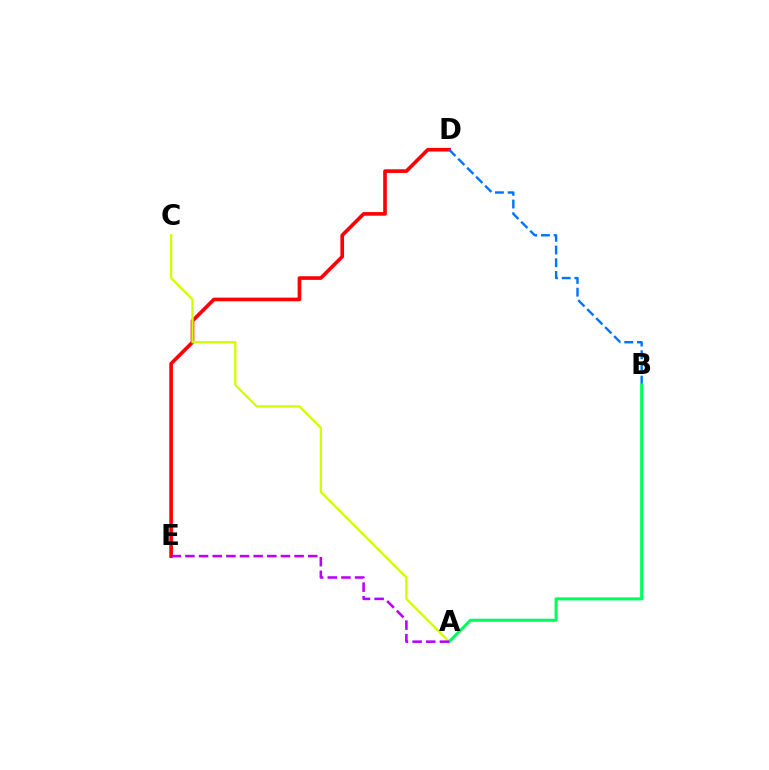{('D', 'E'): [{'color': '#ff0000', 'line_style': 'solid', 'thickness': 2.62}], ('B', 'D'): [{'color': '#0074ff', 'line_style': 'dashed', 'thickness': 1.73}], ('A', 'C'): [{'color': '#d1ff00', 'line_style': 'solid', 'thickness': 1.68}], ('A', 'B'): [{'color': '#00ff5c', 'line_style': 'solid', 'thickness': 2.22}], ('A', 'E'): [{'color': '#b900ff', 'line_style': 'dashed', 'thickness': 1.85}]}